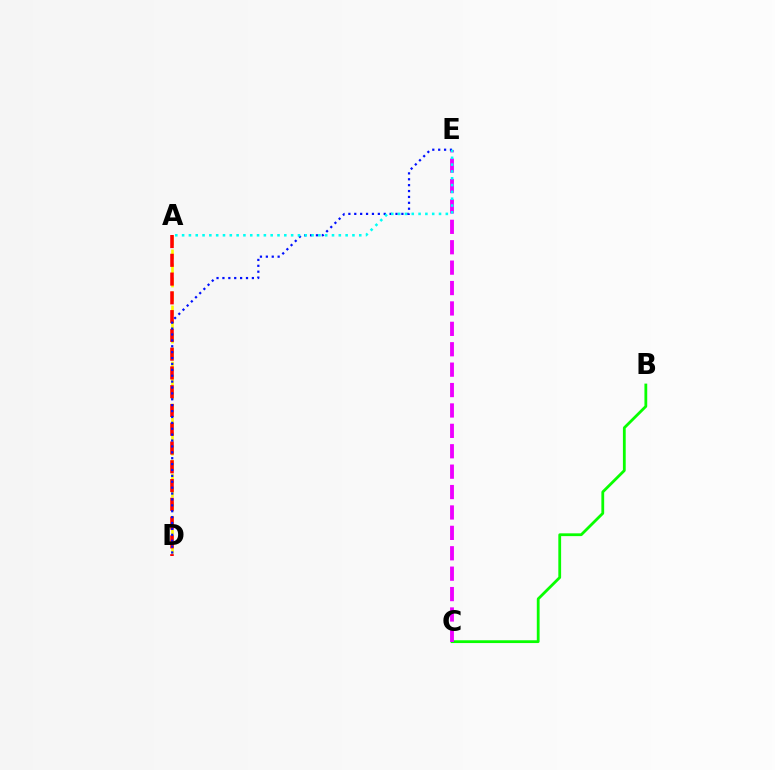{('B', 'C'): [{'color': '#08ff00', 'line_style': 'solid', 'thickness': 2.01}], ('A', 'D'): [{'color': '#fcf500', 'line_style': 'dashed', 'thickness': 1.9}, {'color': '#ff0000', 'line_style': 'dashed', 'thickness': 2.55}], ('C', 'E'): [{'color': '#ee00ff', 'line_style': 'dashed', 'thickness': 2.77}], ('D', 'E'): [{'color': '#0010ff', 'line_style': 'dotted', 'thickness': 1.6}], ('A', 'E'): [{'color': '#00fff6', 'line_style': 'dotted', 'thickness': 1.85}]}